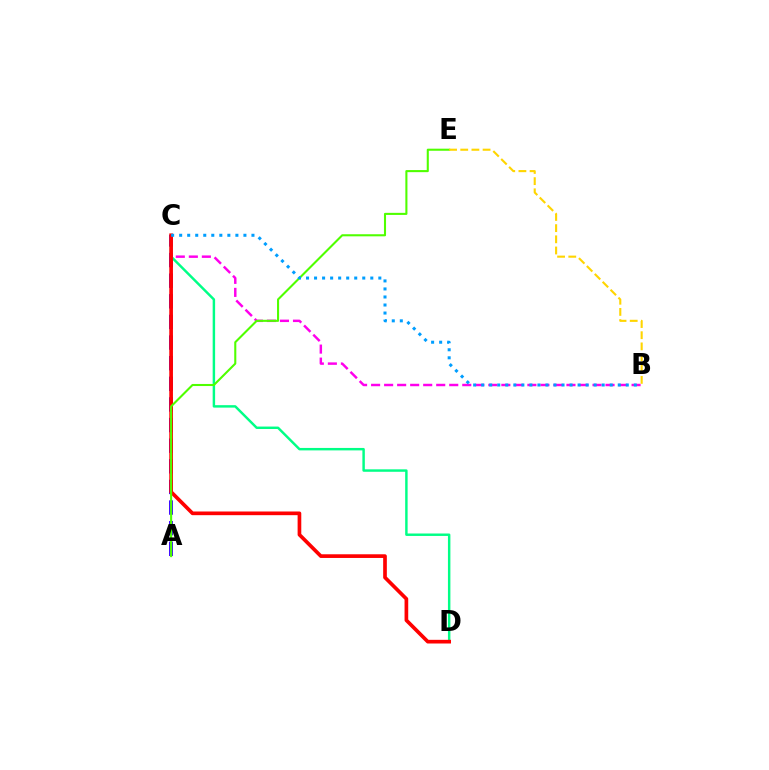{('A', 'C'): [{'color': '#3700ff', 'line_style': 'dashed', 'thickness': 2.8}], ('C', 'D'): [{'color': '#00ff86', 'line_style': 'solid', 'thickness': 1.76}, {'color': '#ff0000', 'line_style': 'solid', 'thickness': 2.64}], ('B', 'C'): [{'color': '#ff00ed', 'line_style': 'dashed', 'thickness': 1.77}, {'color': '#009eff', 'line_style': 'dotted', 'thickness': 2.18}], ('A', 'E'): [{'color': '#4fff00', 'line_style': 'solid', 'thickness': 1.5}], ('B', 'E'): [{'color': '#ffd500', 'line_style': 'dashed', 'thickness': 1.52}]}